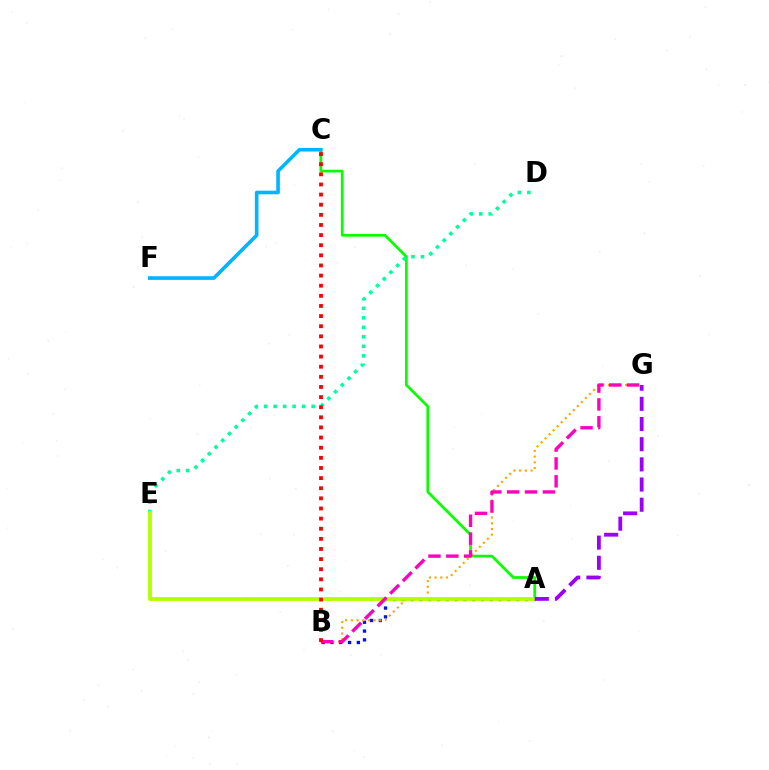{('A', 'C'): [{'color': '#08ff00', 'line_style': 'solid', 'thickness': 1.96}], ('A', 'B'): [{'color': '#0010ff', 'line_style': 'dotted', 'thickness': 2.39}], ('D', 'E'): [{'color': '#00ff9d', 'line_style': 'dotted', 'thickness': 2.58}], ('B', 'G'): [{'color': '#ffa500', 'line_style': 'dotted', 'thickness': 1.55}, {'color': '#ff00bd', 'line_style': 'dashed', 'thickness': 2.43}], ('A', 'E'): [{'color': '#b3ff00', 'line_style': 'solid', 'thickness': 2.74}], ('C', 'F'): [{'color': '#00b5ff', 'line_style': 'solid', 'thickness': 2.61}], ('A', 'G'): [{'color': '#9b00ff', 'line_style': 'dashed', 'thickness': 2.74}], ('B', 'C'): [{'color': '#ff0000', 'line_style': 'dotted', 'thickness': 2.75}]}